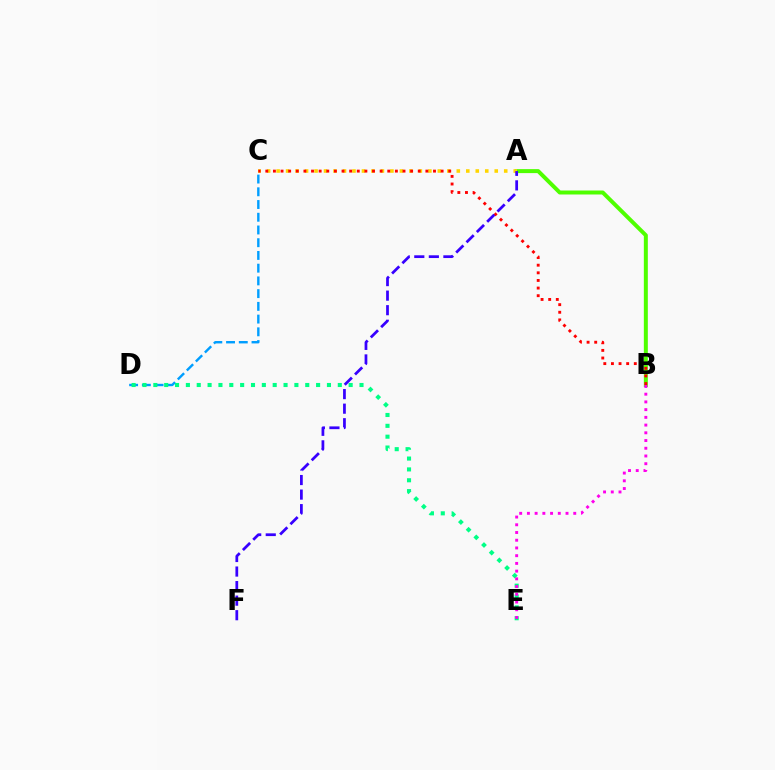{('A', 'B'): [{'color': '#4fff00', 'line_style': 'solid', 'thickness': 2.86}], ('C', 'D'): [{'color': '#009eff', 'line_style': 'dashed', 'thickness': 1.73}], ('D', 'E'): [{'color': '#00ff86', 'line_style': 'dotted', 'thickness': 2.95}], ('A', 'C'): [{'color': '#ffd500', 'line_style': 'dotted', 'thickness': 2.58}], ('B', 'E'): [{'color': '#ff00ed', 'line_style': 'dotted', 'thickness': 2.1}], ('B', 'C'): [{'color': '#ff0000', 'line_style': 'dotted', 'thickness': 2.07}], ('A', 'F'): [{'color': '#3700ff', 'line_style': 'dashed', 'thickness': 1.98}]}